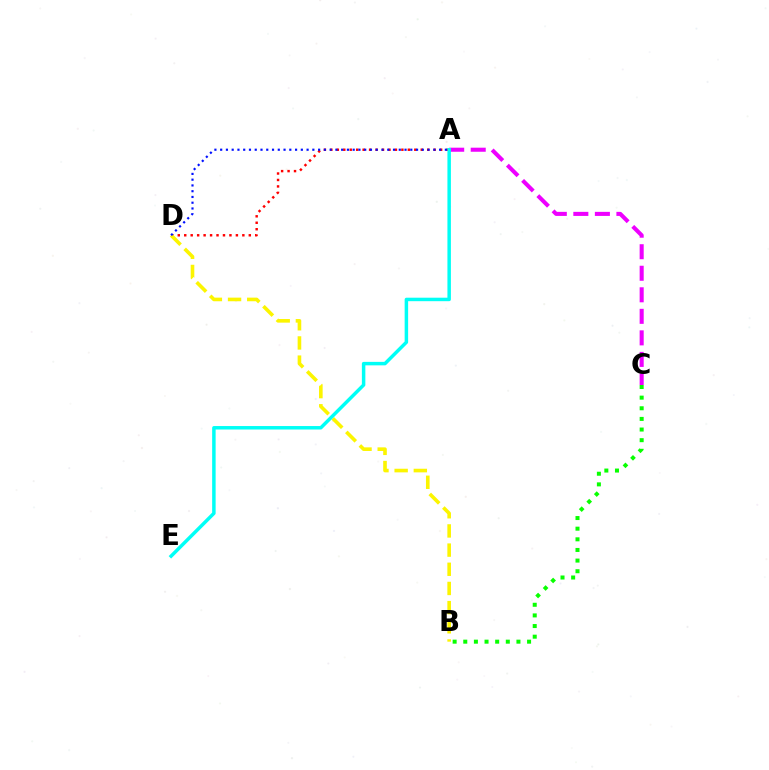{('A', 'D'): [{'color': '#ff0000', 'line_style': 'dotted', 'thickness': 1.75}, {'color': '#0010ff', 'line_style': 'dotted', 'thickness': 1.57}], ('B', 'C'): [{'color': '#08ff00', 'line_style': 'dotted', 'thickness': 2.89}], ('A', 'C'): [{'color': '#ee00ff', 'line_style': 'dashed', 'thickness': 2.93}], ('B', 'D'): [{'color': '#fcf500', 'line_style': 'dashed', 'thickness': 2.6}], ('A', 'E'): [{'color': '#00fff6', 'line_style': 'solid', 'thickness': 2.5}]}